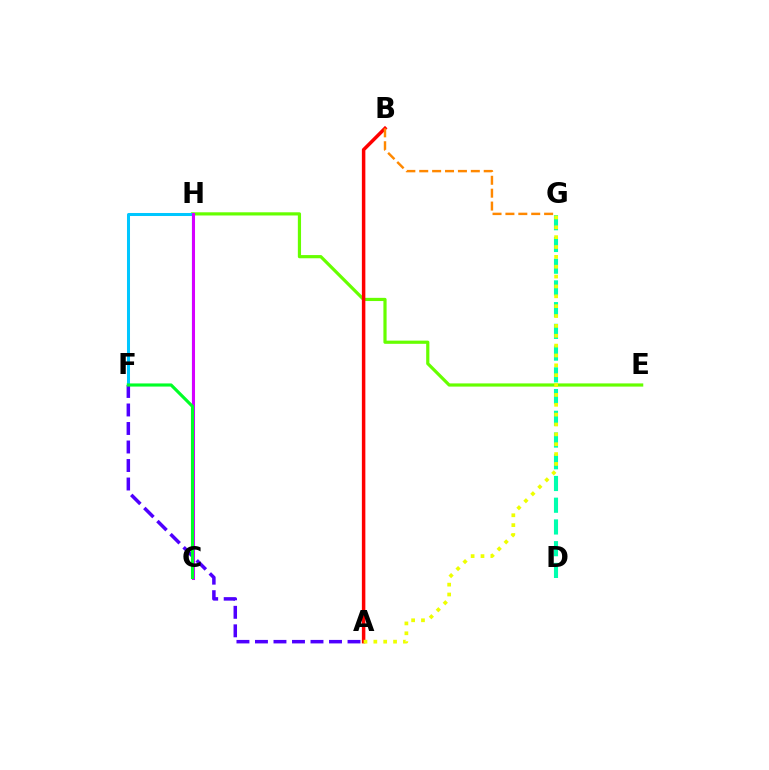{('E', 'H'): [{'color': '#66ff00', 'line_style': 'solid', 'thickness': 2.3}], ('D', 'G'): [{'color': '#00ffaf', 'line_style': 'dashed', 'thickness': 2.95}], ('C', 'H'): [{'color': '#ff00a0', 'line_style': 'solid', 'thickness': 1.92}, {'color': '#003fff', 'line_style': 'solid', 'thickness': 1.52}, {'color': '#d600ff', 'line_style': 'solid', 'thickness': 2.19}], ('A', 'B'): [{'color': '#ff0000', 'line_style': 'solid', 'thickness': 2.51}], ('B', 'G'): [{'color': '#ff8800', 'line_style': 'dashed', 'thickness': 1.75}], ('F', 'H'): [{'color': '#00c7ff', 'line_style': 'solid', 'thickness': 2.17}], ('A', 'F'): [{'color': '#4f00ff', 'line_style': 'dashed', 'thickness': 2.51}], ('C', 'F'): [{'color': '#00ff27', 'line_style': 'solid', 'thickness': 2.26}], ('A', 'G'): [{'color': '#eeff00', 'line_style': 'dotted', 'thickness': 2.68}]}